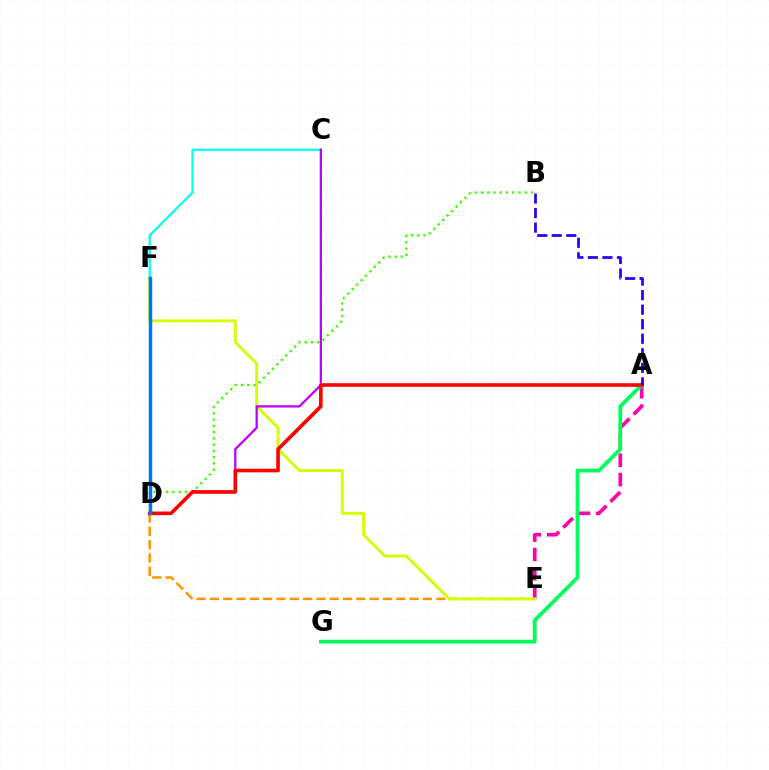{('A', 'E'): [{'color': '#ff00ac', 'line_style': 'dashed', 'thickness': 2.63}], ('D', 'E'): [{'color': '#ff9400', 'line_style': 'dashed', 'thickness': 1.81}], ('E', 'F'): [{'color': '#d1ff00', 'line_style': 'solid', 'thickness': 2.09}], ('B', 'D'): [{'color': '#3dff00', 'line_style': 'dotted', 'thickness': 1.7}], ('C', 'F'): [{'color': '#00fff6', 'line_style': 'solid', 'thickness': 1.61}], ('C', 'D'): [{'color': '#b900ff', 'line_style': 'solid', 'thickness': 1.62}], ('A', 'G'): [{'color': '#00ff5c', 'line_style': 'solid', 'thickness': 2.73}], ('A', 'D'): [{'color': '#ff0000', 'line_style': 'solid', 'thickness': 2.61}], ('D', 'F'): [{'color': '#0074ff', 'line_style': 'solid', 'thickness': 2.5}], ('A', 'B'): [{'color': '#2500ff', 'line_style': 'dashed', 'thickness': 1.98}]}